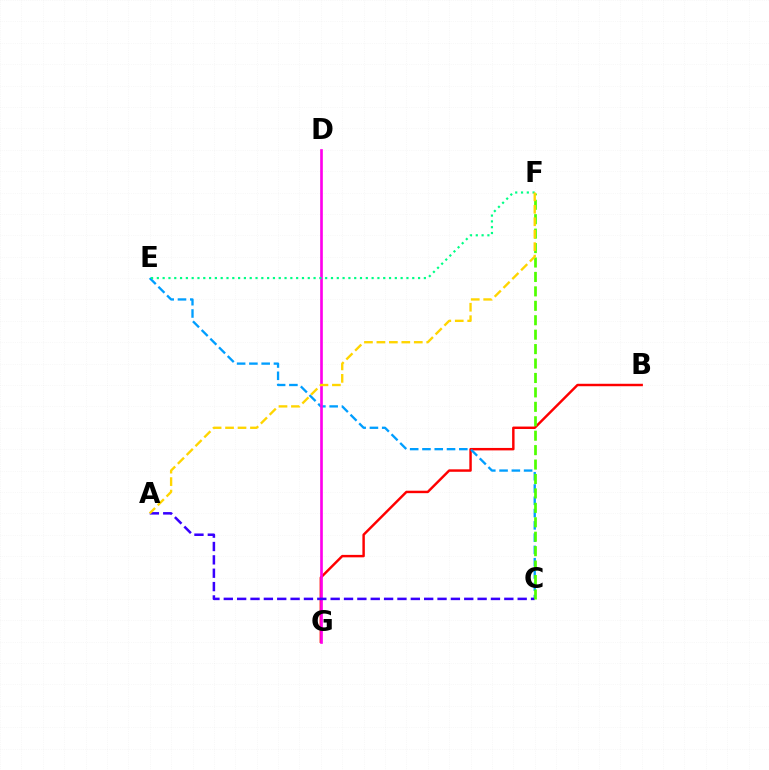{('B', 'G'): [{'color': '#ff0000', 'line_style': 'solid', 'thickness': 1.76}], ('C', 'E'): [{'color': '#009eff', 'line_style': 'dashed', 'thickness': 1.67}], ('D', 'G'): [{'color': '#ff00ed', 'line_style': 'solid', 'thickness': 1.92}], ('E', 'F'): [{'color': '#00ff86', 'line_style': 'dotted', 'thickness': 1.58}], ('A', 'C'): [{'color': '#3700ff', 'line_style': 'dashed', 'thickness': 1.81}], ('C', 'F'): [{'color': '#4fff00', 'line_style': 'dashed', 'thickness': 1.96}], ('A', 'F'): [{'color': '#ffd500', 'line_style': 'dashed', 'thickness': 1.69}]}